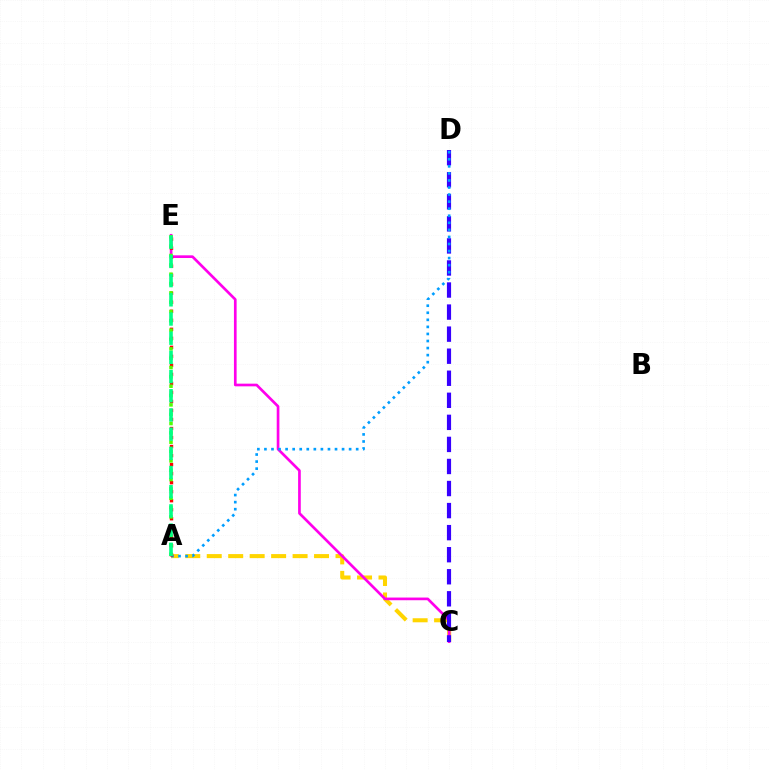{('A', 'C'): [{'color': '#ffd500', 'line_style': 'dashed', 'thickness': 2.92}], ('C', 'E'): [{'color': '#ff00ed', 'line_style': 'solid', 'thickness': 1.93}], ('C', 'D'): [{'color': '#3700ff', 'line_style': 'dashed', 'thickness': 3.0}], ('A', 'D'): [{'color': '#009eff', 'line_style': 'dotted', 'thickness': 1.92}], ('A', 'E'): [{'color': '#ff0000', 'line_style': 'dotted', 'thickness': 2.45}, {'color': '#4fff00', 'line_style': 'dotted', 'thickness': 2.54}, {'color': '#00ff86', 'line_style': 'dashed', 'thickness': 2.61}]}